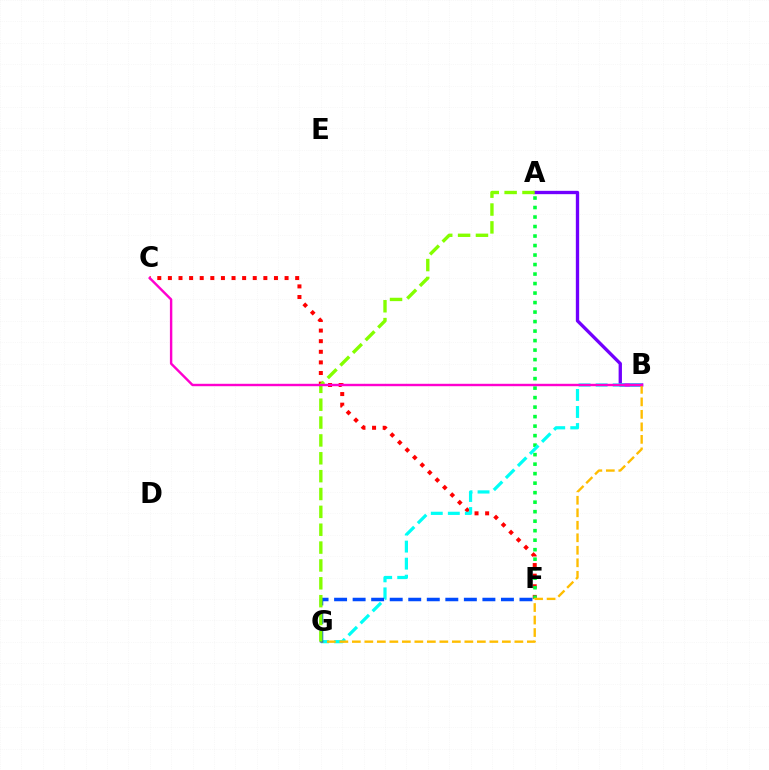{('A', 'B'): [{'color': '#7200ff', 'line_style': 'solid', 'thickness': 2.39}], ('C', 'F'): [{'color': '#ff0000', 'line_style': 'dotted', 'thickness': 2.88}], ('A', 'F'): [{'color': '#00ff39', 'line_style': 'dotted', 'thickness': 2.58}], ('B', 'G'): [{'color': '#00fff6', 'line_style': 'dashed', 'thickness': 2.31}, {'color': '#ffbd00', 'line_style': 'dashed', 'thickness': 1.7}], ('F', 'G'): [{'color': '#004bff', 'line_style': 'dashed', 'thickness': 2.52}], ('A', 'G'): [{'color': '#84ff00', 'line_style': 'dashed', 'thickness': 2.43}], ('B', 'C'): [{'color': '#ff00cf', 'line_style': 'solid', 'thickness': 1.74}]}